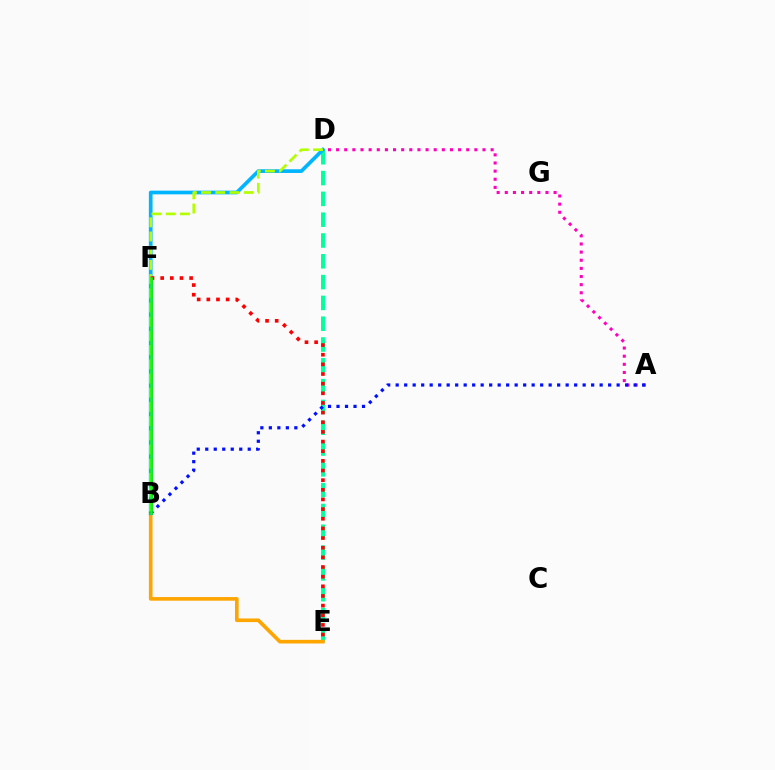{('D', 'E'): [{'color': '#00ff9d', 'line_style': 'dashed', 'thickness': 2.83}], ('B', 'E'): [{'color': '#ffa500', 'line_style': 'solid', 'thickness': 2.62}], ('B', 'F'): [{'color': '#9b00ff', 'line_style': 'solid', 'thickness': 2.13}, {'color': '#08ff00', 'line_style': 'solid', 'thickness': 1.89}], ('B', 'D'): [{'color': '#00b5ff', 'line_style': 'solid', 'thickness': 2.66}, {'color': '#b3ff00', 'line_style': 'dashed', 'thickness': 1.93}], ('A', 'D'): [{'color': '#ff00bd', 'line_style': 'dotted', 'thickness': 2.21}], ('A', 'B'): [{'color': '#0010ff', 'line_style': 'dotted', 'thickness': 2.31}], ('E', 'F'): [{'color': '#ff0000', 'line_style': 'dotted', 'thickness': 2.62}]}